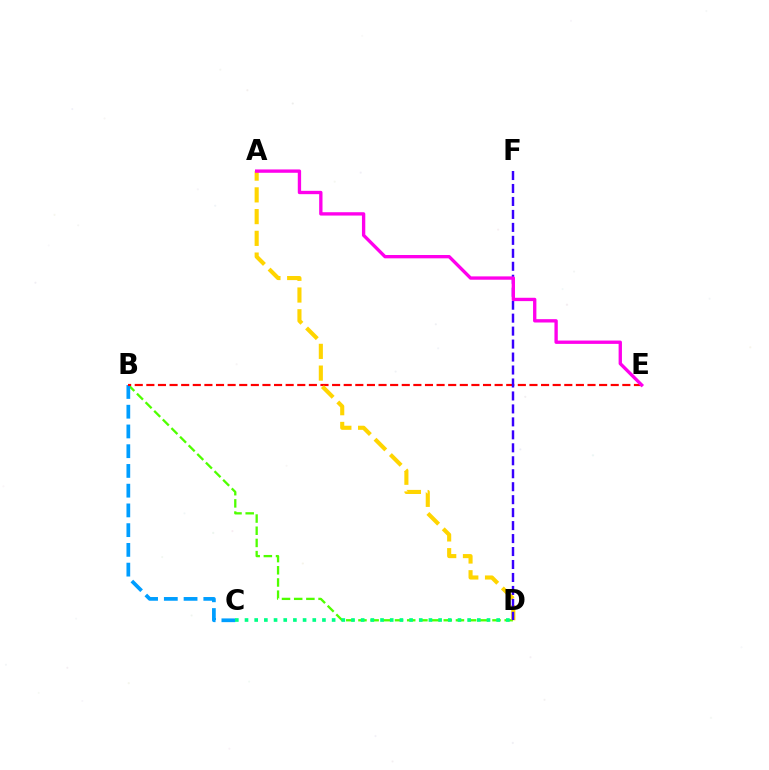{('B', 'D'): [{'color': '#4fff00', 'line_style': 'dashed', 'thickness': 1.66}], ('B', 'C'): [{'color': '#009eff', 'line_style': 'dashed', 'thickness': 2.68}], ('C', 'D'): [{'color': '#00ff86', 'line_style': 'dotted', 'thickness': 2.63}], ('B', 'E'): [{'color': '#ff0000', 'line_style': 'dashed', 'thickness': 1.58}], ('A', 'D'): [{'color': '#ffd500', 'line_style': 'dashed', 'thickness': 2.95}], ('D', 'F'): [{'color': '#3700ff', 'line_style': 'dashed', 'thickness': 1.76}], ('A', 'E'): [{'color': '#ff00ed', 'line_style': 'solid', 'thickness': 2.4}]}